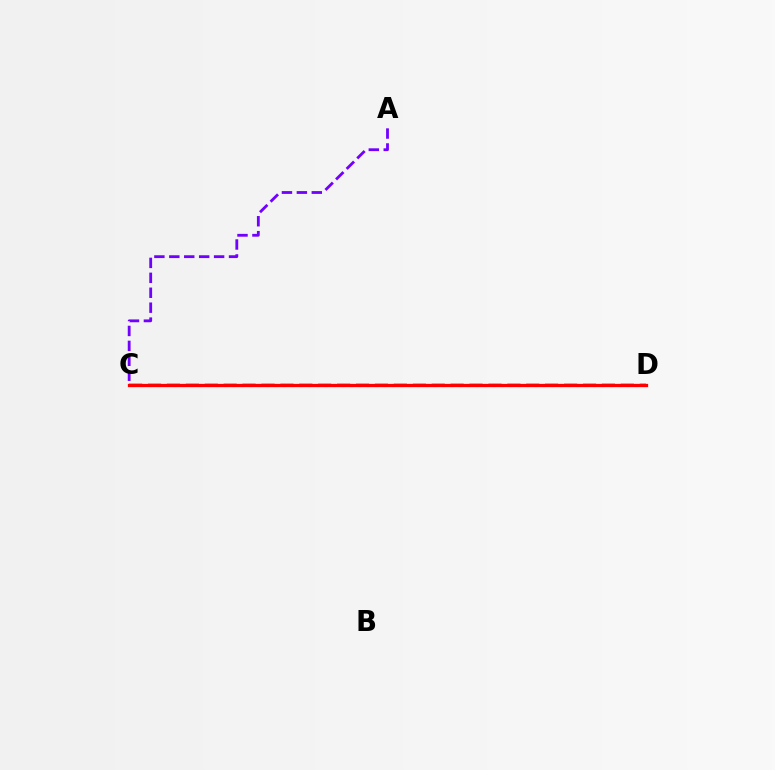{('A', 'C'): [{'color': '#7200ff', 'line_style': 'dashed', 'thickness': 2.03}], ('C', 'D'): [{'color': '#84ff00', 'line_style': 'dotted', 'thickness': 2.28}, {'color': '#00fff6', 'line_style': 'dashed', 'thickness': 2.57}, {'color': '#ff0000', 'line_style': 'solid', 'thickness': 2.35}]}